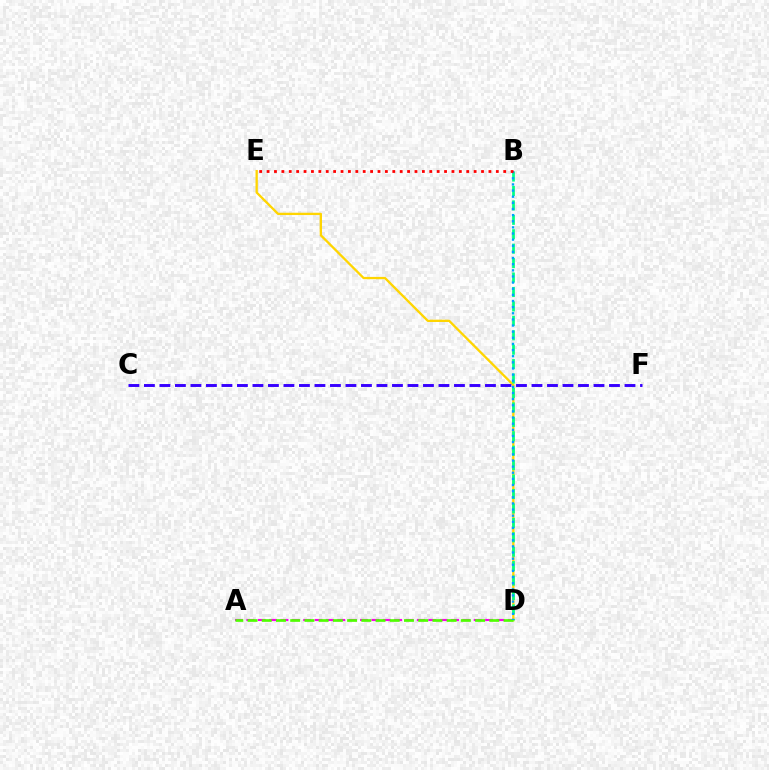{('D', 'E'): [{'color': '#ffd500', 'line_style': 'solid', 'thickness': 1.66}], ('B', 'D'): [{'color': '#00ff86', 'line_style': 'dashed', 'thickness': 1.96}, {'color': '#009eff', 'line_style': 'dotted', 'thickness': 1.67}], ('A', 'D'): [{'color': '#ff00ed', 'line_style': 'dashed', 'thickness': 1.54}, {'color': '#4fff00', 'line_style': 'dashed', 'thickness': 1.93}], ('B', 'E'): [{'color': '#ff0000', 'line_style': 'dotted', 'thickness': 2.01}], ('C', 'F'): [{'color': '#3700ff', 'line_style': 'dashed', 'thickness': 2.11}]}